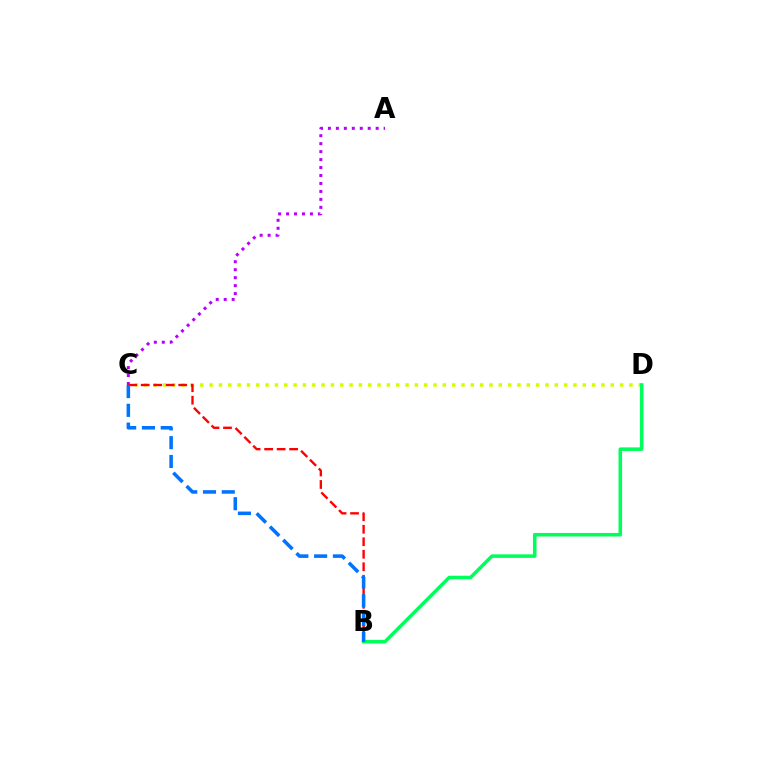{('C', 'D'): [{'color': '#d1ff00', 'line_style': 'dotted', 'thickness': 2.53}], ('B', 'D'): [{'color': '#00ff5c', 'line_style': 'solid', 'thickness': 2.55}], ('A', 'C'): [{'color': '#b900ff', 'line_style': 'dotted', 'thickness': 2.16}], ('B', 'C'): [{'color': '#ff0000', 'line_style': 'dashed', 'thickness': 1.7}, {'color': '#0074ff', 'line_style': 'dashed', 'thickness': 2.55}]}